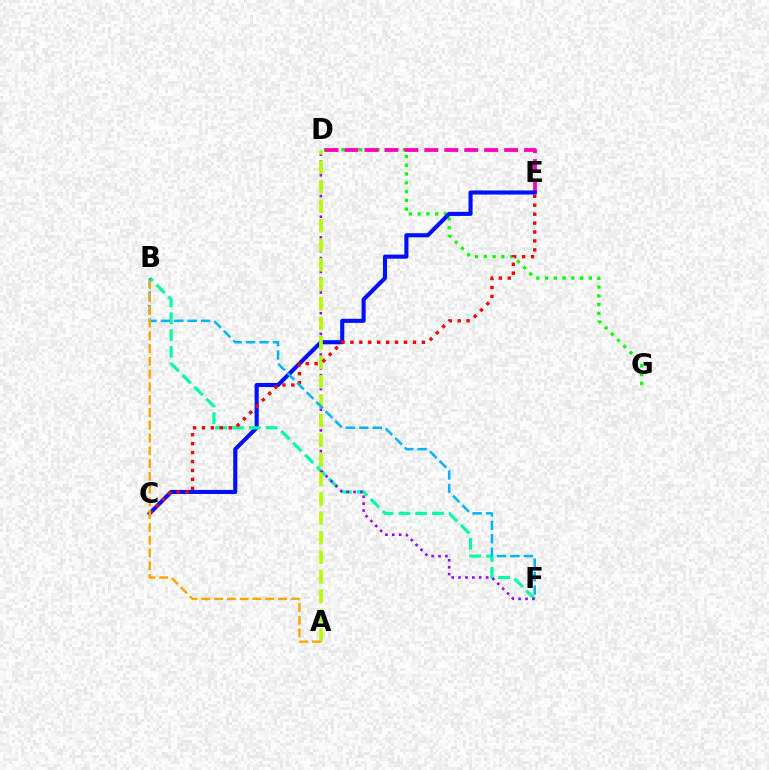{('D', 'G'): [{'color': '#08ff00', 'line_style': 'dotted', 'thickness': 2.38}], ('D', 'E'): [{'color': '#ff00bd', 'line_style': 'dashed', 'thickness': 2.71}], ('C', 'E'): [{'color': '#0010ff', 'line_style': 'solid', 'thickness': 2.95}, {'color': '#ff0000', 'line_style': 'dotted', 'thickness': 2.43}], ('B', 'F'): [{'color': '#00ff9d', 'line_style': 'dashed', 'thickness': 2.28}, {'color': '#00b5ff', 'line_style': 'dashed', 'thickness': 1.83}], ('D', 'F'): [{'color': '#9b00ff', 'line_style': 'dotted', 'thickness': 1.87}], ('A', 'D'): [{'color': '#b3ff00', 'line_style': 'dashed', 'thickness': 2.65}], ('A', 'B'): [{'color': '#ffa500', 'line_style': 'dashed', 'thickness': 1.74}]}